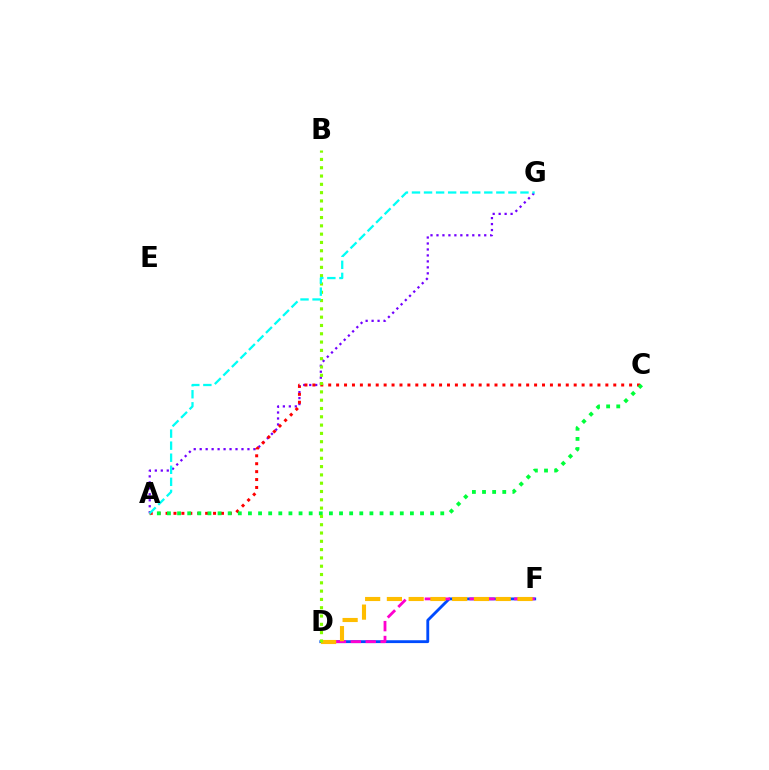{('A', 'G'): [{'color': '#7200ff', 'line_style': 'dotted', 'thickness': 1.62}, {'color': '#00fff6', 'line_style': 'dashed', 'thickness': 1.64}], ('D', 'F'): [{'color': '#004bff', 'line_style': 'solid', 'thickness': 2.05}, {'color': '#ff00cf', 'line_style': 'dashed', 'thickness': 2.02}, {'color': '#ffbd00', 'line_style': 'dashed', 'thickness': 2.96}], ('A', 'C'): [{'color': '#ff0000', 'line_style': 'dotted', 'thickness': 2.15}, {'color': '#00ff39', 'line_style': 'dotted', 'thickness': 2.75}], ('B', 'D'): [{'color': '#84ff00', 'line_style': 'dotted', 'thickness': 2.26}]}